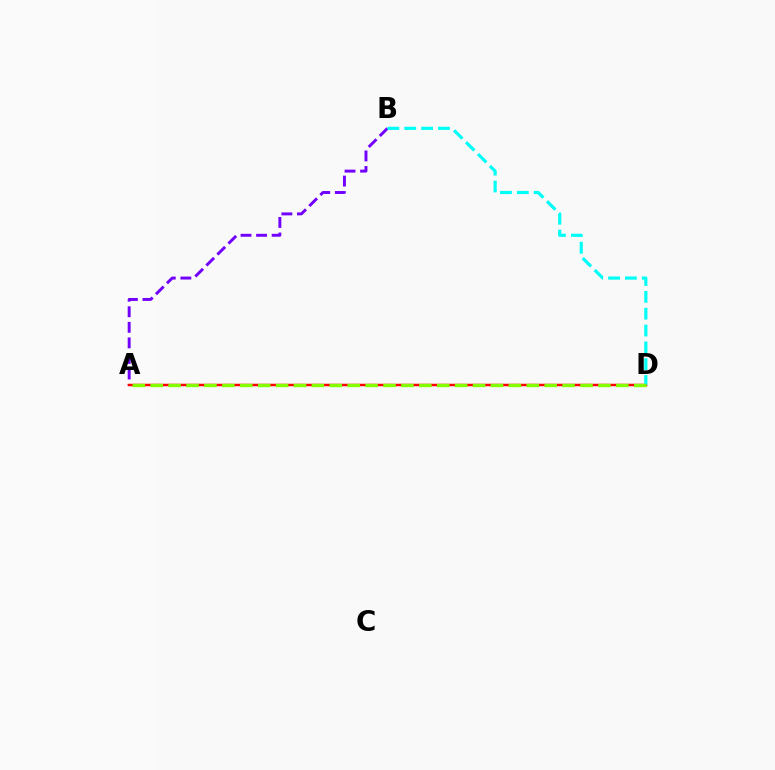{('A', 'B'): [{'color': '#7200ff', 'line_style': 'dashed', 'thickness': 2.11}], ('A', 'D'): [{'color': '#ff0000', 'line_style': 'solid', 'thickness': 1.78}, {'color': '#84ff00', 'line_style': 'dashed', 'thickness': 2.43}], ('B', 'D'): [{'color': '#00fff6', 'line_style': 'dashed', 'thickness': 2.29}]}